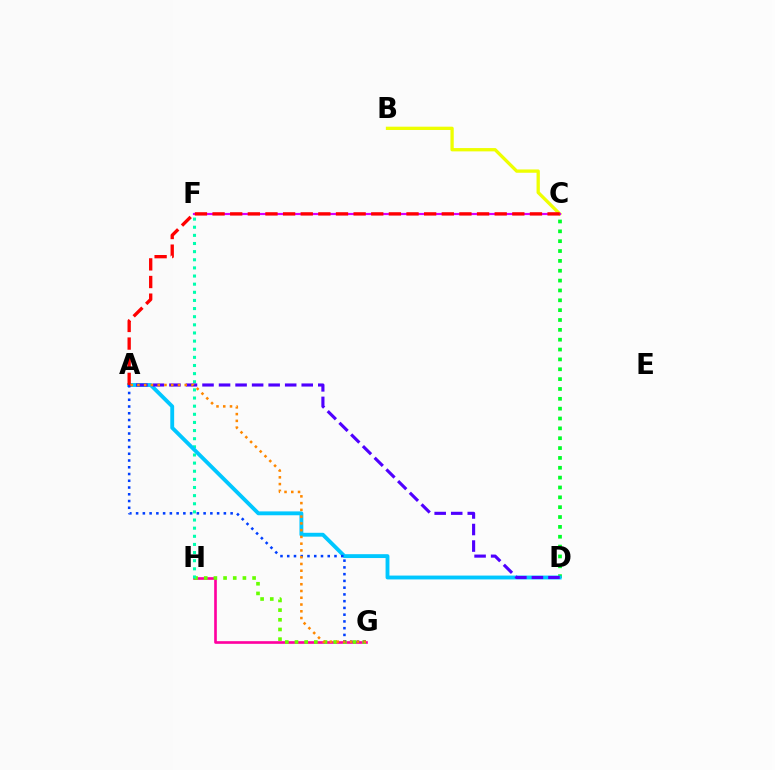{('G', 'H'): [{'color': '#ff00a0', 'line_style': 'solid', 'thickness': 1.9}, {'color': '#66ff00', 'line_style': 'dotted', 'thickness': 2.63}], ('B', 'C'): [{'color': '#eeff00', 'line_style': 'solid', 'thickness': 2.38}], ('C', 'D'): [{'color': '#00ff27', 'line_style': 'dotted', 'thickness': 2.68}], ('F', 'H'): [{'color': '#00ffaf', 'line_style': 'dotted', 'thickness': 2.21}], ('C', 'F'): [{'color': '#d600ff', 'line_style': 'solid', 'thickness': 1.57}], ('A', 'D'): [{'color': '#00c7ff', 'line_style': 'solid', 'thickness': 2.78}, {'color': '#4f00ff', 'line_style': 'dashed', 'thickness': 2.25}], ('A', 'G'): [{'color': '#003fff', 'line_style': 'dotted', 'thickness': 1.83}, {'color': '#ff8800', 'line_style': 'dotted', 'thickness': 1.84}], ('A', 'C'): [{'color': '#ff0000', 'line_style': 'dashed', 'thickness': 2.4}]}